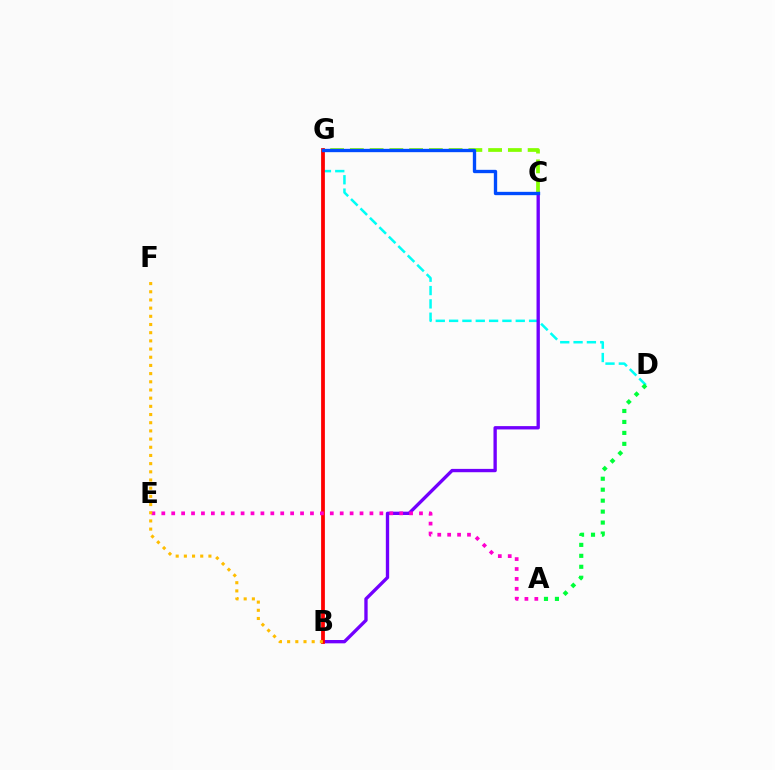{('D', 'G'): [{'color': '#00fff6', 'line_style': 'dashed', 'thickness': 1.81}], ('B', 'C'): [{'color': '#7200ff', 'line_style': 'solid', 'thickness': 2.4}], ('C', 'G'): [{'color': '#84ff00', 'line_style': 'dashed', 'thickness': 2.68}, {'color': '#004bff', 'line_style': 'solid', 'thickness': 2.4}], ('B', 'G'): [{'color': '#ff0000', 'line_style': 'solid', 'thickness': 2.72}], ('A', 'E'): [{'color': '#ff00cf', 'line_style': 'dotted', 'thickness': 2.69}], ('B', 'F'): [{'color': '#ffbd00', 'line_style': 'dotted', 'thickness': 2.22}], ('A', 'D'): [{'color': '#00ff39', 'line_style': 'dotted', 'thickness': 2.98}]}